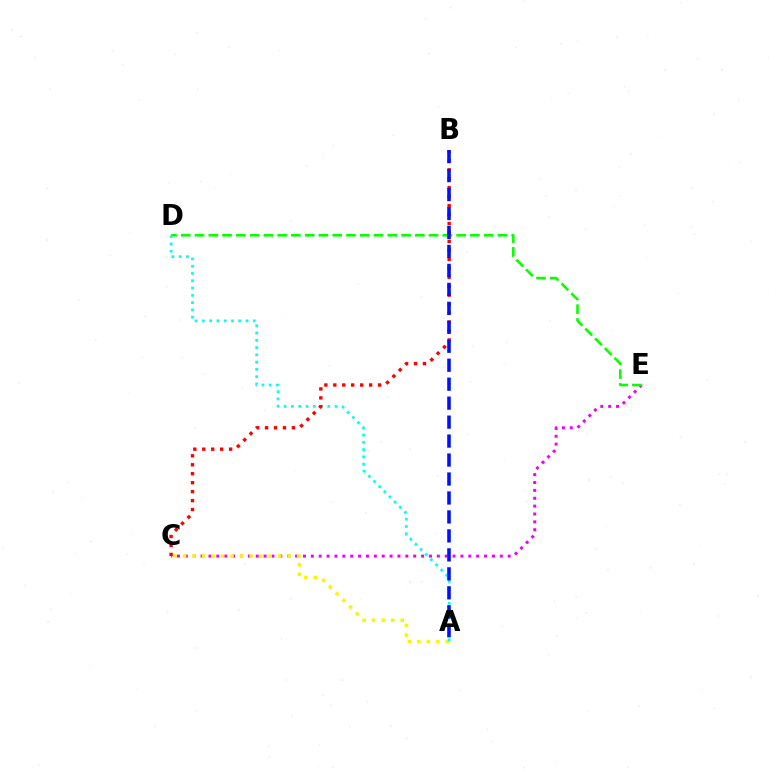{('C', 'E'): [{'color': '#ee00ff', 'line_style': 'dotted', 'thickness': 2.14}], ('A', 'C'): [{'color': '#fcf500', 'line_style': 'dotted', 'thickness': 2.58}], ('D', 'E'): [{'color': '#08ff00', 'line_style': 'dashed', 'thickness': 1.87}], ('A', 'D'): [{'color': '#00fff6', 'line_style': 'dotted', 'thickness': 1.98}], ('B', 'C'): [{'color': '#ff0000', 'line_style': 'dotted', 'thickness': 2.43}], ('A', 'B'): [{'color': '#0010ff', 'line_style': 'dashed', 'thickness': 2.58}]}